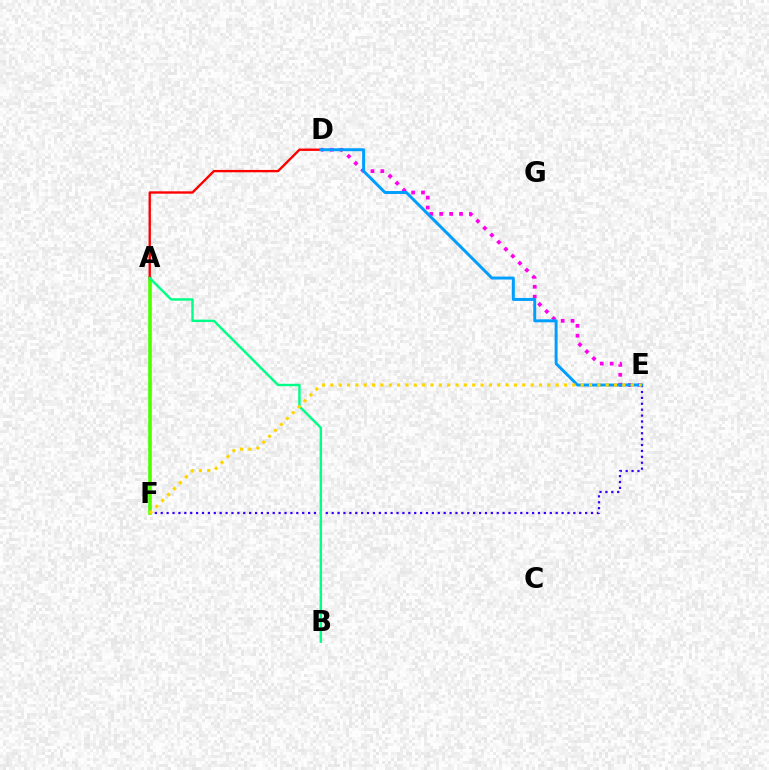{('E', 'F'): [{'color': '#3700ff', 'line_style': 'dotted', 'thickness': 1.6}, {'color': '#ffd500', 'line_style': 'dotted', 'thickness': 2.27}], ('A', 'F'): [{'color': '#4fff00', 'line_style': 'solid', 'thickness': 2.61}], ('D', 'E'): [{'color': '#ff00ed', 'line_style': 'dotted', 'thickness': 2.69}, {'color': '#009eff', 'line_style': 'solid', 'thickness': 2.13}], ('A', 'D'): [{'color': '#ff0000', 'line_style': 'solid', 'thickness': 1.7}], ('A', 'B'): [{'color': '#00ff86', 'line_style': 'solid', 'thickness': 1.74}]}